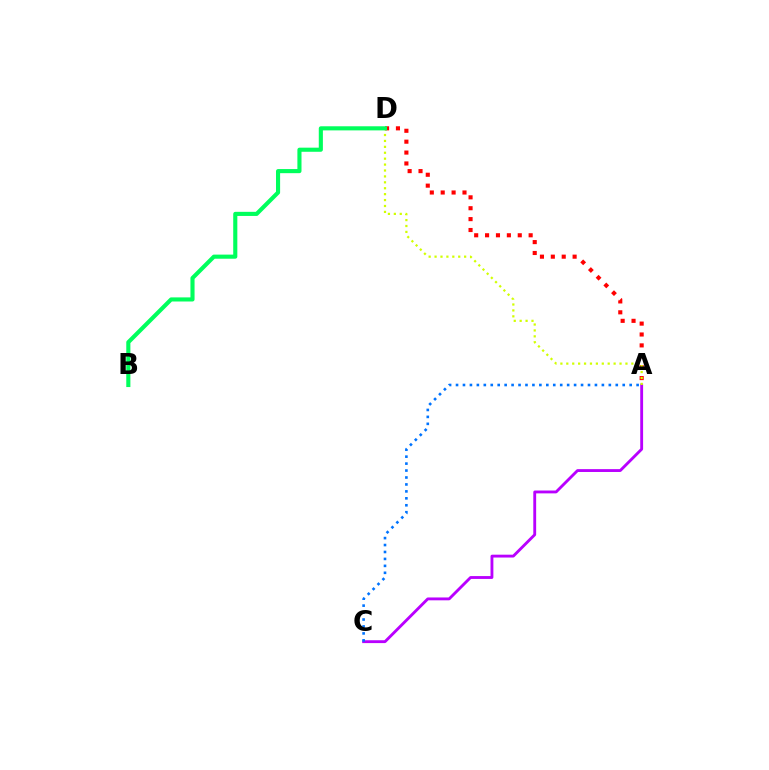{('A', 'C'): [{'color': '#b900ff', 'line_style': 'solid', 'thickness': 2.05}, {'color': '#0074ff', 'line_style': 'dotted', 'thickness': 1.89}], ('A', 'D'): [{'color': '#ff0000', 'line_style': 'dotted', 'thickness': 2.96}, {'color': '#d1ff00', 'line_style': 'dotted', 'thickness': 1.61}], ('B', 'D'): [{'color': '#00ff5c', 'line_style': 'solid', 'thickness': 2.96}]}